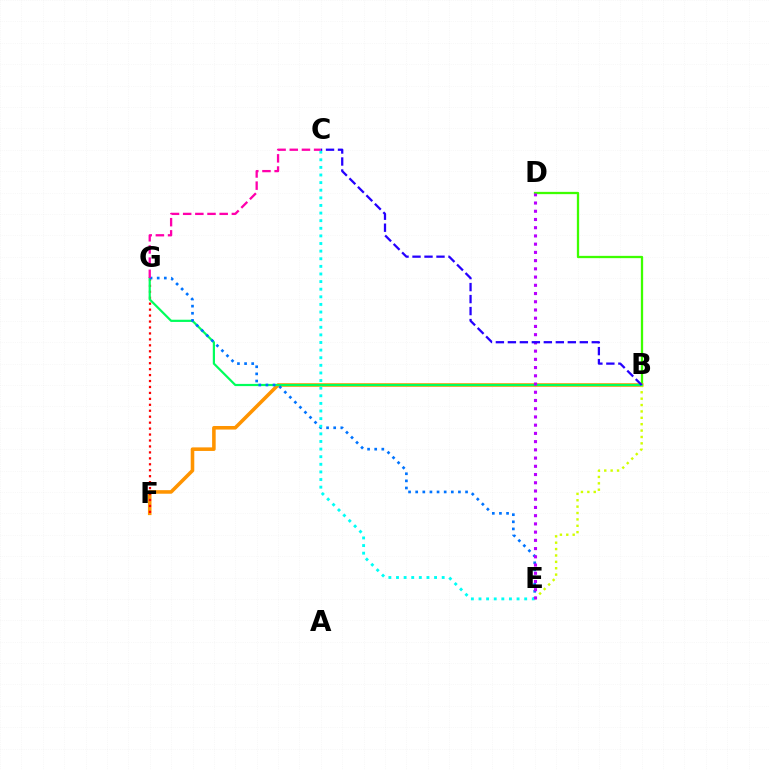{('B', 'D'): [{'color': '#3dff00', 'line_style': 'solid', 'thickness': 1.65}], ('B', 'F'): [{'color': '#ff9400', 'line_style': 'solid', 'thickness': 2.57}], ('B', 'E'): [{'color': '#d1ff00', 'line_style': 'dotted', 'thickness': 1.73}], ('F', 'G'): [{'color': '#ff0000', 'line_style': 'dotted', 'thickness': 1.62}], ('B', 'G'): [{'color': '#00ff5c', 'line_style': 'solid', 'thickness': 1.59}], ('E', 'G'): [{'color': '#0074ff', 'line_style': 'dotted', 'thickness': 1.94}], ('C', 'E'): [{'color': '#00fff6', 'line_style': 'dotted', 'thickness': 2.07}], ('C', 'G'): [{'color': '#ff00ac', 'line_style': 'dashed', 'thickness': 1.65}], ('D', 'E'): [{'color': '#b900ff', 'line_style': 'dotted', 'thickness': 2.24}], ('B', 'C'): [{'color': '#2500ff', 'line_style': 'dashed', 'thickness': 1.63}]}